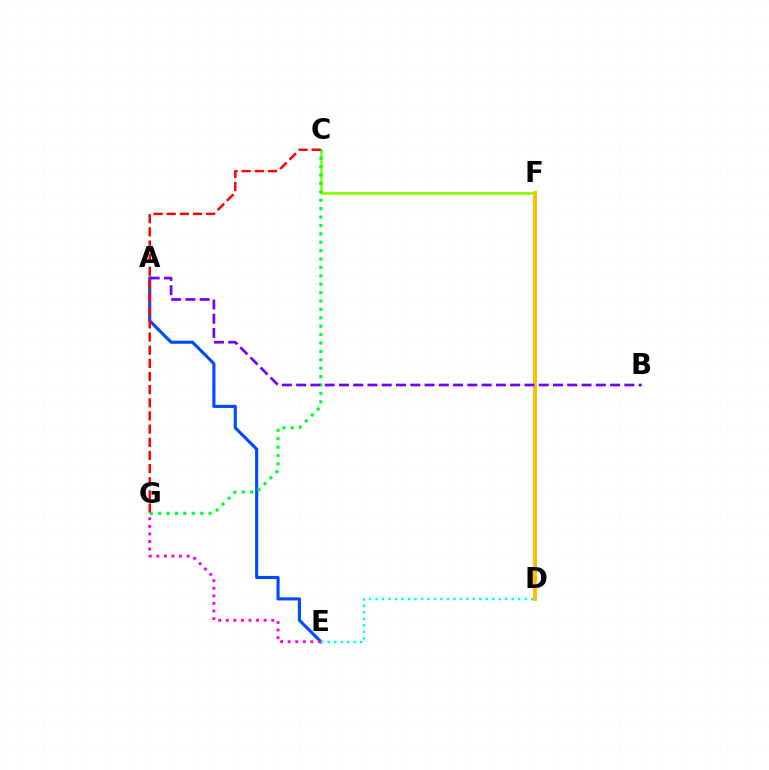{('A', 'E'): [{'color': '#004bff', 'line_style': 'solid', 'thickness': 2.25}], ('E', 'G'): [{'color': '#ff00cf', 'line_style': 'dotted', 'thickness': 2.06}], ('C', 'F'): [{'color': '#84ff00', 'line_style': 'solid', 'thickness': 1.93}], ('C', 'G'): [{'color': '#00ff39', 'line_style': 'dotted', 'thickness': 2.28}, {'color': '#ff0000', 'line_style': 'dashed', 'thickness': 1.79}], ('D', 'E'): [{'color': '#00fff6', 'line_style': 'dotted', 'thickness': 1.76}], ('D', 'F'): [{'color': '#ffbd00', 'line_style': 'solid', 'thickness': 2.78}], ('A', 'B'): [{'color': '#7200ff', 'line_style': 'dashed', 'thickness': 1.94}]}